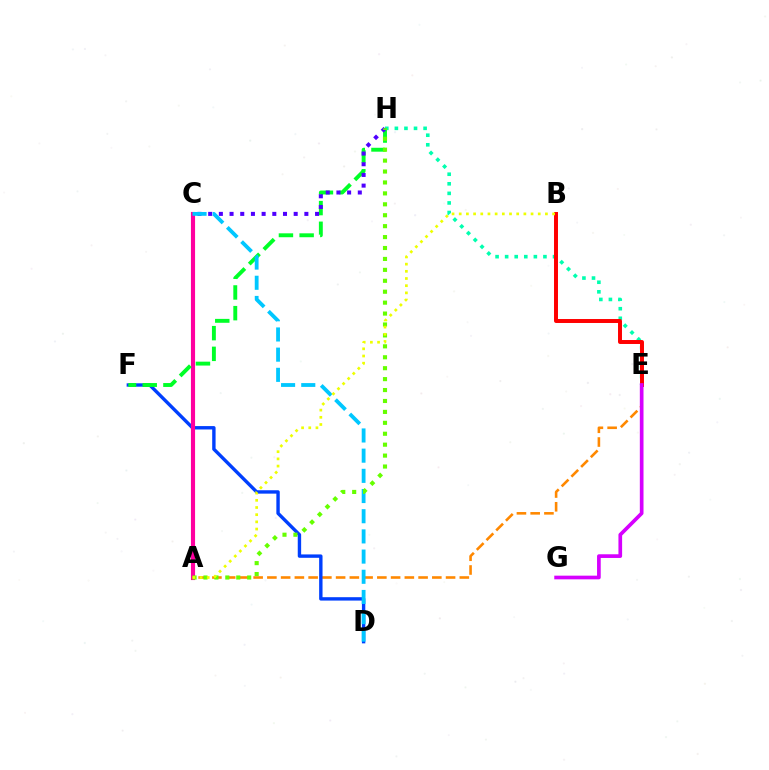{('A', 'E'): [{'color': '#ff8800', 'line_style': 'dashed', 'thickness': 1.87}], ('E', 'H'): [{'color': '#00ffaf', 'line_style': 'dotted', 'thickness': 2.6}], ('D', 'F'): [{'color': '#003fff', 'line_style': 'solid', 'thickness': 2.44}], ('B', 'E'): [{'color': '#ff0000', 'line_style': 'solid', 'thickness': 2.85}], ('A', 'C'): [{'color': '#ff00a0', 'line_style': 'solid', 'thickness': 2.97}], ('F', 'H'): [{'color': '#00ff27', 'line_style': 'dashed', 'thickness': 2.81}], ('E', 'G'): [{'color': '#d600ff', 'line_style': 'solid', 'thickness': 2.65}], ('C', 'H'): [{'color': '#4f00ff', 'line_style': 'dotted', 'thickness': 2.9}], ('C', 'D'): [{'color': '#00c7ff', 'line_style': 'dashed', 'thickness': 2.74}], ('A', 'H'): [{'color': '#66ff00', 'line_style': 'dotted', 'thickness': 2.97}], ('A', 'B'): [{'color': '#eeff00', 'line_style': 'dotted', 'thickness': 1.95}]}